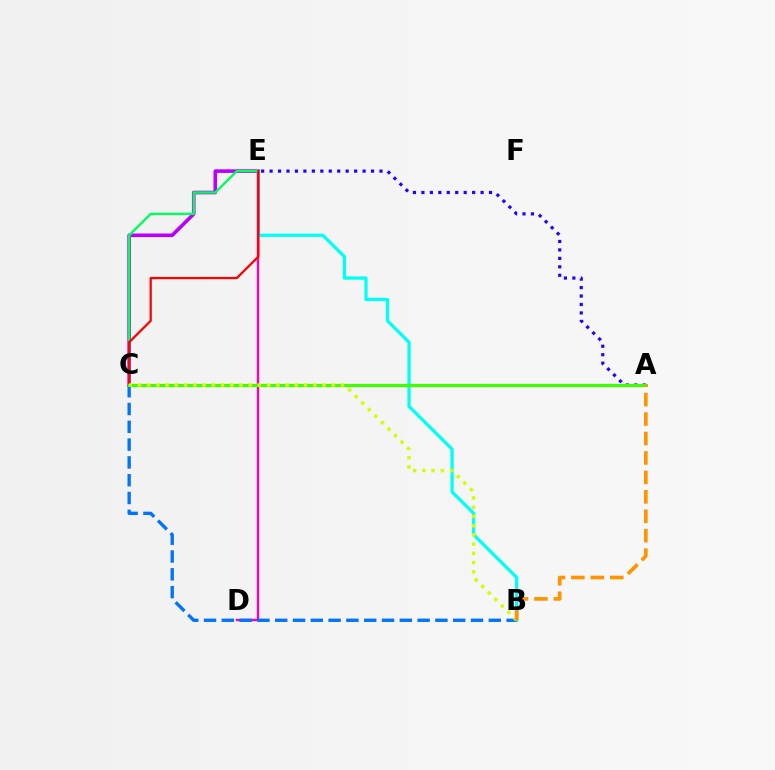{('C', 'E'): [{'color': '#b900ff', 'line_style': 'solid', 'thickness': 2.6}, {'color': '#00ff5c', 'line_style': 'solid', 'thickness': 1.73}, {'color': '#ff0000', 'line_style': 'solid', 'thickness': 1.63}], ('B', 'E'): [{'color': '#00fff6', 'line_style': 'solid', 'thickness': 2.35}], ('D', 'E'): [{'color': '#ff00ac', 'line_style': 'solid', 'thickness': 1.72}], ('B', 'C'): [{'color': '#0074ff', 'line_style': 'dashed', 'thickness': 2.42}, {'color': '#d1ff00', 'line_style': 'dotted', 'thickness': 2.51}], ('A', 'E'): [{'color': '#2500ff', 'line_style': 'dotted', 'thickness': 2.3}], ('A', 'C'): [{'color': '#3dff00', 'line_style': 'solid', 'thickness': 2.25}], ('A', 'B'): [{'color': '#ff9400', 'line_style': 'dashed', 'thickness': 2.64}]}